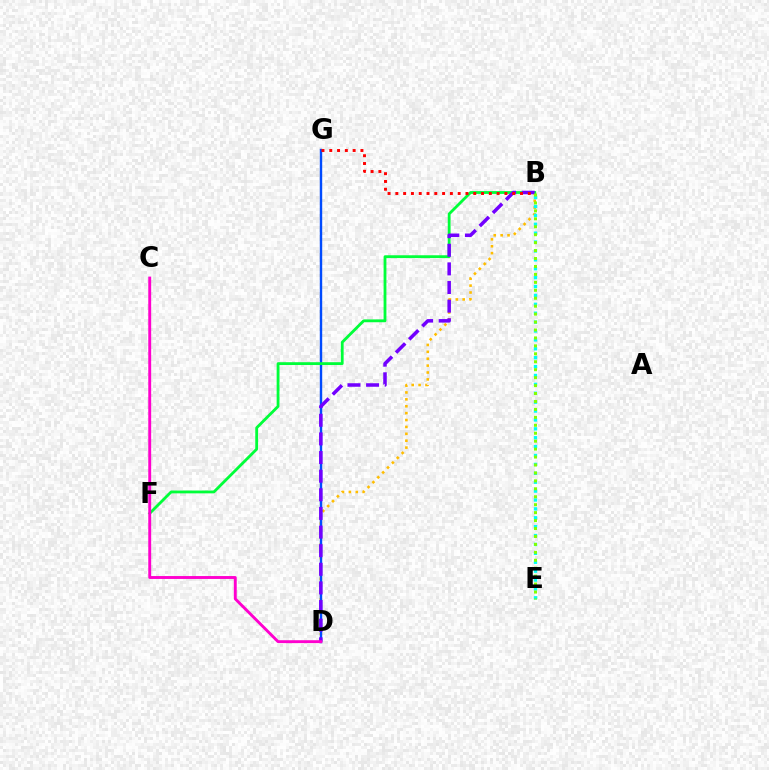{('B', 'D'): [{'color': '#ffbd00', 'line_style': 'dotted', 'thickness': 1.87}, {'color': '#7200ff', 'line_style': 'dashed', 'thickness': 2.53}], ('D', 'G'): [{'color': '#004bff', 'line_style': 'solid', 'thickness': 1.73}], ('B', 'F'): [{'color': '#00ff39', 'line_style': 'solid', 'thickness': 2.03}], ('B', 'E'): [{'color': '#00fff6', 'line_style': 'dotted', 'thickness': 2.42}, {'color': '#84ff00', 'line_style': 'dotted', 'thickness': 2.16}], ('C', 'D'): [{'color': '#ff00cf', 'line_style': 'solid', 'thickness': 2.09}], ('B', 'G'): [{'color': '#ff0000', 'line_style': 'dotted', 'thickness': 2.12}]}